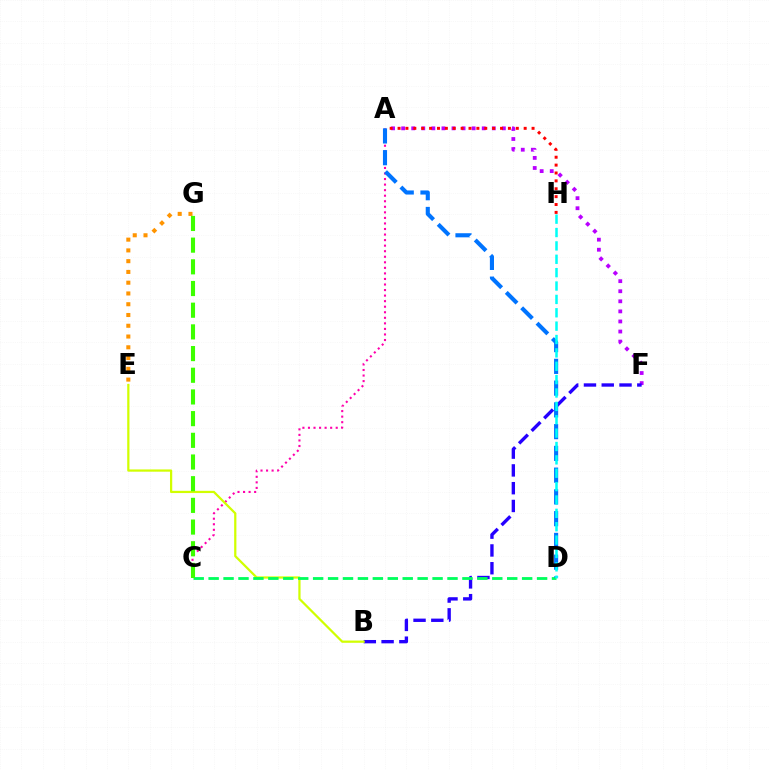{('E', 'G'): [{'color': '#ff9400', 'line_style': 'dotted', 'thickness': 2.92}], ('A', 'C'): [{'color': '#ff00ac', 'line_style': 'dotted', 'thickness': 1.51}], ('A', 'F'): [{'color': '#b900ff', 'line_style': 'dotted', 'thickness': 2.74}], ('B', 'F'): [{'color': '#2500ff', 'line_style': 'dashed', 'thickness': 2.42}], ('B', 'E'): [{'color': '#d1ff00', 'line_style': 'solid', 'thickness': 1.61}], ('C', 'D'): [{'color': '#00ff5c', 'line_style': 'dashed', 'thickness': 2.03}], ('A', 'D'): [{'color': '#0074ff', 'line_style': 'dashed', 'thickness': 2.96}], ('D', 'H'): [{'color': '#00fff6', 'line_style': 'dashed', 'thickness': 1.82}], ('A', 'H'): [{'color': '#ff0000', 'line_style': 'dotted', 'thickness': 2.14}], ('C', 'G'): [{'color': '#3dff00', 'line_style': 'dashed', 'thickness': 2.95}]}